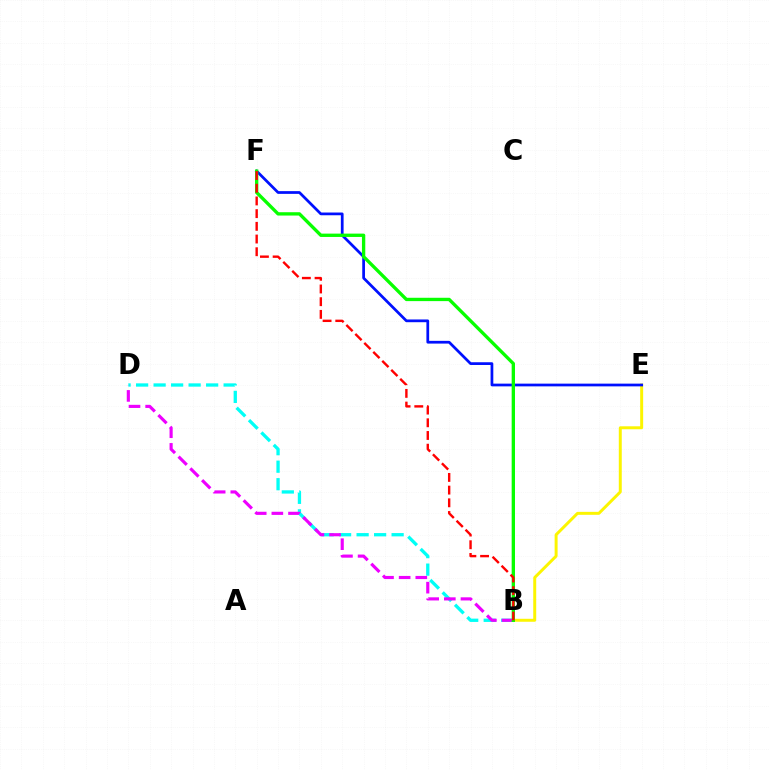{('B', 'D'): [{'color': '#00fff6', 'line_style': 'dashed', 'thickness': 2.38}, {'color': '#ee00ff', 'line_style': 'dashed', 'thickness': 2.26}], ('B', 'E'): [{'color': '#fcf500', 'line_style': 'solid', 'thickness': 2.13}], ('E', 'F'): [{'color': '#0010ff', 'line_style': 'solid', 'thickness': 1.97}], ('B', 'F'): [{'color': '#08ff00', 'line_style': 'solid', 'thickness': 2.4}, {'color': '#ff0000', 'line_style': 'dashed', 'thickness': 1.72}]}